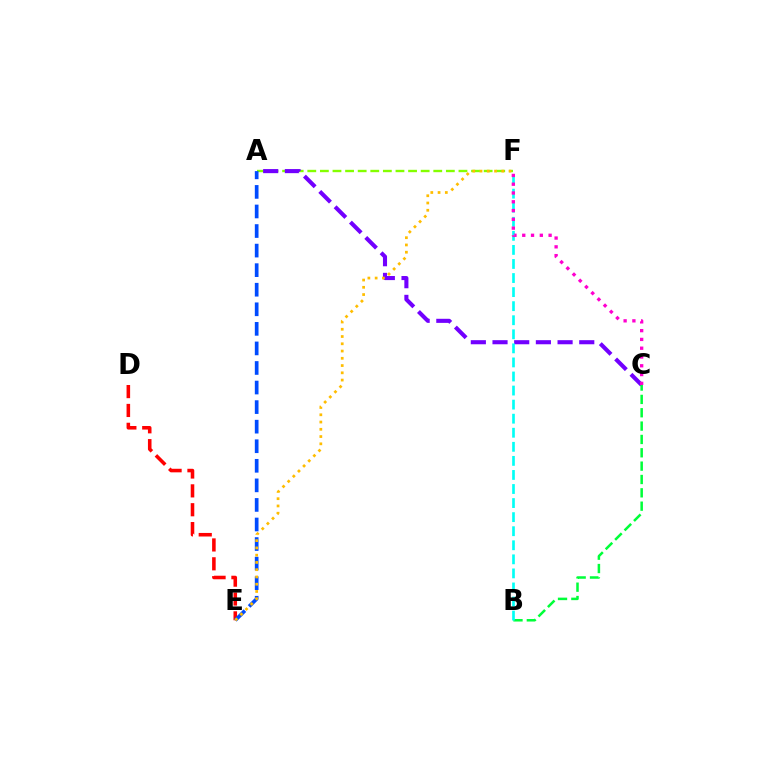{('A', 'F'): [{'color': '#84ff00', 'line_style': 'dashed', 'thickness': 1.71}], ('D', 'E'): [{'color': '#ff0000', 'line_style': 'dashed', 'thickness': 2.56}], ('A', 'C'): [{'color': '#7200ff', 'line_style': 'dashed', 'thickness': 2.95}], ('A', 'E'): [{'color': '#004bff', 'line_style': 'dashed', 'thickness': 2.66}], ('E', 'F'): [{'color': '#ffbd00', 'line_style': 'dotted', 'thickness': 1.97}], ('B', 'C'): [{'color': '#00ff39', 'line_style': 'dashed', 'thickness': 1.81}], ('B', 'F'): [{'color': '#00fff6', 'line_style': 'dashed', 'thickness': 1.91}], ('C', 'F'): [{'color': '#ff00cf', 'line_style': 'dotted', 'thickness': 2.39}]}